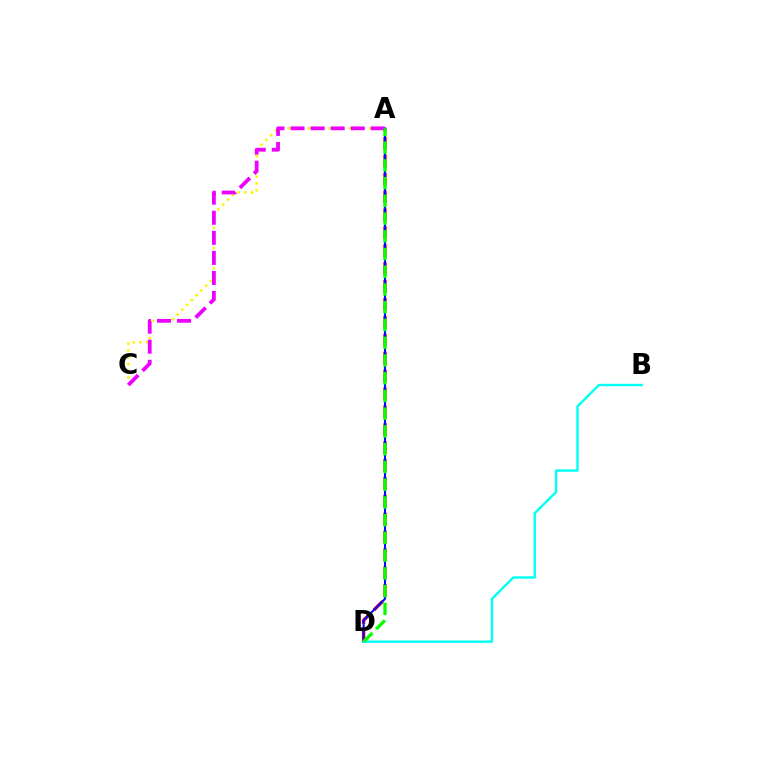{('A', 'D'): [{'color': '#ff0000', 'line_style': 'dashed', 'thickness': 2.43}, {'color': '#0010ff', 'line_style': 'solid', 'thickness': 1.5}, {'color': '#08ff00', 'line_style': 'dashed', 'thickness': 2.41}], ('A', 'C'): [{'color': '#fcf500', 'line_style': 'dotted', 'thickness': 1.84}, {'color': '#ee00ff', 'line_style': 'dashed', 'thickness': 2.73}], ('B', 'D'): [{'color': '#00fff6', 'line_style': 'solid', 'thickness': 1.72}]}